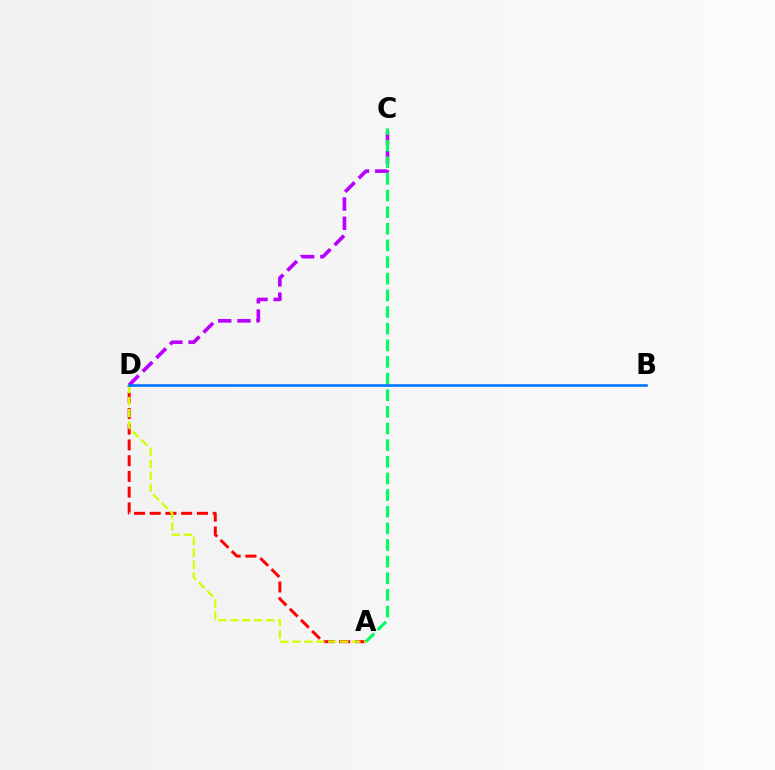{('C', 'D'): [{'color': '#b900ff', 'line_style': 'dashed', 'thickness': 2.61}], ('A', 'D'): [{'color': '#ff0000', 'line_style': 'dashed', 'thickness': 2.14}, {'color': '#d1ff00', 'line_style': 'dashed', 'thickness': 1.62}], ('A', 'C'): [{'color': '#00ff5c', 'line_style': 'dashed', 'thickness': 2.26}], ('B', 'D'): [{'color': '#0074ff', 'line_style': 'solid', 'thickness': 1.88}]}